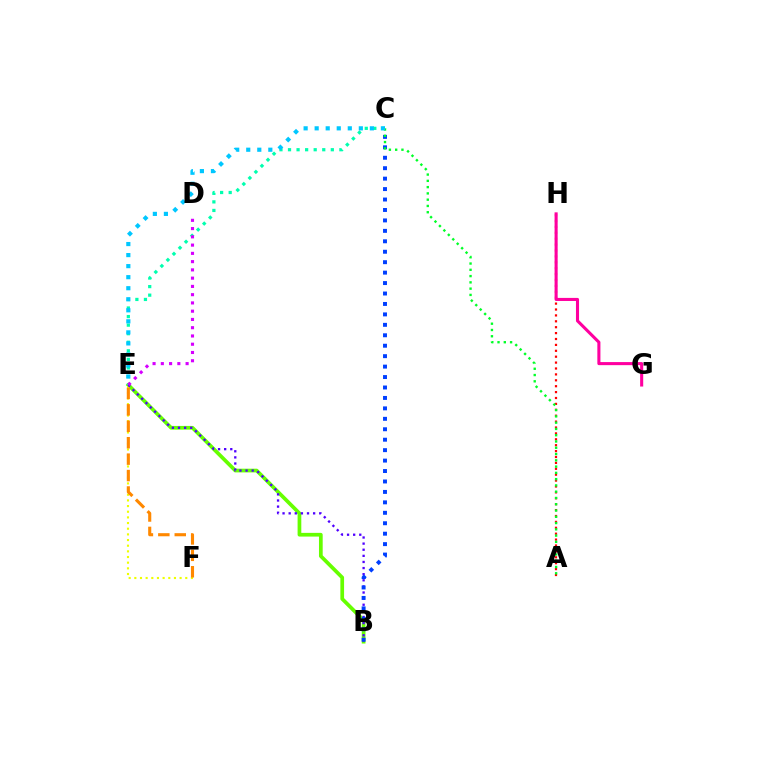{('B', 'E'): [{'color': '#66ff00', 'line_style': 'solid', 'thickness': 2.67}, {'color': '#4f00ff', 'line_style': 'dotted', 'thickness': 1.66}], ('E', 'F'): [{'color': '#eeff00', 'line_style': 'dotted', 'thickness': 1.54}, {'color': '#ff8800', 'line_style': 'dashed', 'thickness': 2.23}], ('B', 'C'): [{'color': '#003fff', 'line_style': 'dotted', 'thickness': 2.84}], ('A', 'H'): [{'color': '#ff0000', 'line_style': 'dotted', 'thickness': 1.6}], ('C', 'E'): [{'color': '#00ffaf', 'line_style': 'dotted', 'thickness': 2.33}, {'color': '#00c7ff', 'line_style': 'dotted', 'thickness': 3.0}], ('D', 'E'): [{'color': '#d600ff', 'line_style': 'dotted', 'thickness': 2.24}], ('G', 'H'): [{'color': '#ff00a0', 'line_style': 'solid', 'thickness': 2.21}], ('A', 'C'): [{'color': '#00ff27', 'line_style': 'dotted', 'thickness': 1.71}]}